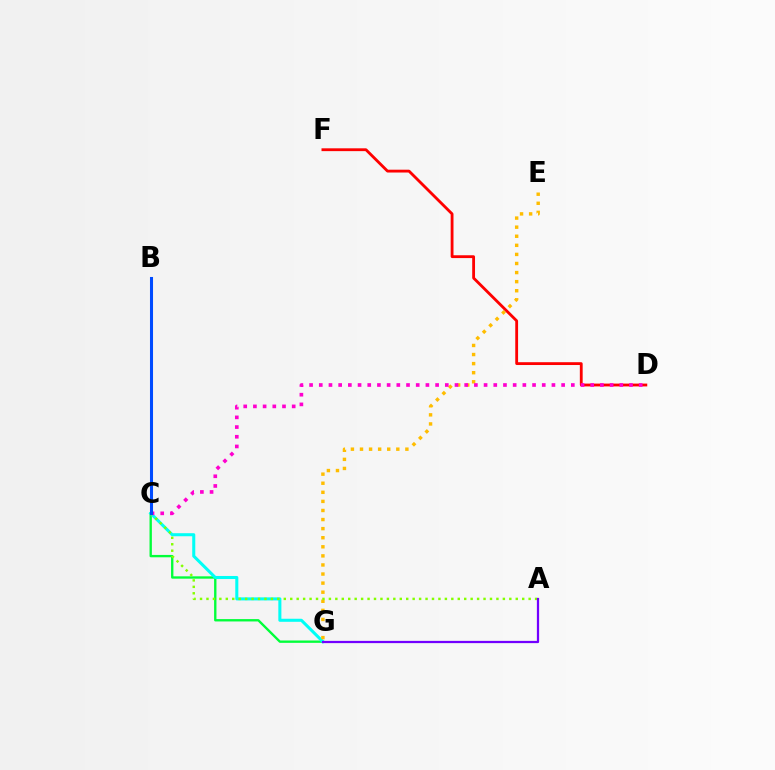{('C', 'G'): [{'color': '#00ff39', 'line_style': 'solid', 'thickness': 1.69}, {'color': '#00fff6', 'line_style': 'solid', 'thickness': 2.2}], ('D', 'F'): [{'color': '#ff0000', 'line_style': 'solid', 'thickness': 2.03}], ('E', 'G'): [{'color': '#ffbd00', 'line_style': 'dotted', 'thickness': 2.47}], ('A', 'C'): [{'color': '#84ff00', 'line_style': 'dotted', 'thickness': 1.75}], ('C', 'D'): [{'color': '#ff00cf', 'line_style': 'dotted', 'thickness': 2.63}], ('A', 'G'): [{'color': '#7200ff', 'line_style': 'solid', 'thickness': 1.61}], ('B', 'C'): [{'color': '#004bff', 'line_style': 'solid', 'thickness': 2.2}]}